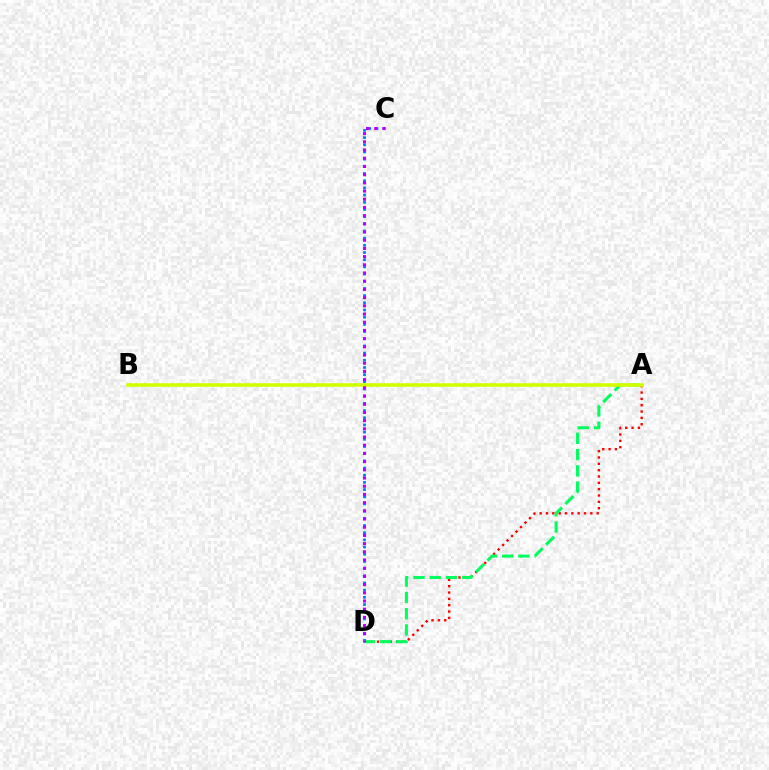{('A', 'D'): [{'color': '#ff0000', 'line_style': 'dotted', 'thickness': 1.72}, {'color': '#00ff5c', 'line_style': 'dashed', 'thickness': 2.21}], ('C', 'D'): [{'color': '#0074ff', 'line_style': 'dotted', 'thickness': 1.95}, {'color': '#b900ff', 'line_style': 'dotted', 'thickness': 2.23}], ('A', 'B'): [{'color': '#d1ff00', 'line_style': 'solid', 'thickness': 2.59}]}